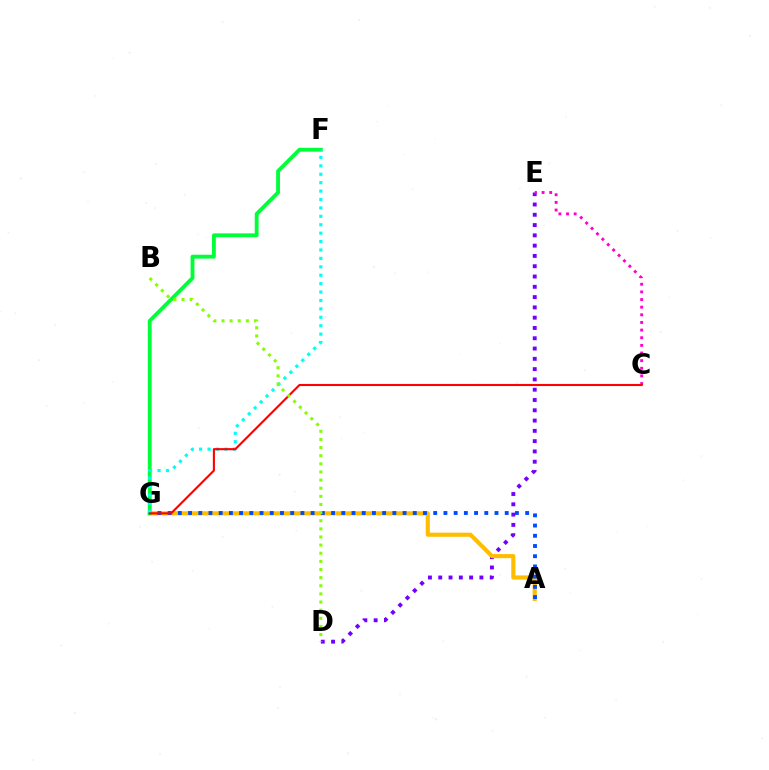{('D', 'E'): [{'color': '#7200ff', 'line_style': 'dotted', 'thickness': 2.8}], ('A', 'G'): [{'color': '#ffbd00', 'line_style': 'solid', 'thickness': 2.98}, {'color': '#004bff', 'line_style': 'dotted', 'thickness': 2.78}], ('F', 'G'): [{'color': '#00ff39', 'line_style': 'solid', 'thickness': 2.77}, {'color': '#00fff6', 'line_style': 'dotted', 'thickness': 2.29}], ('C', 'E'): [{'color': '#ff00cf', 'line_style': 'dotted', 'thickness': 2.08}], ('C', 'G'): [{'color': '#ff0000', 'line_style': 'solid', 'thickness': 1.51}], ('B', 'D'): [{'color': '#84ff00', 'line_style': 'dotted', 'thickness': 2.21}]}